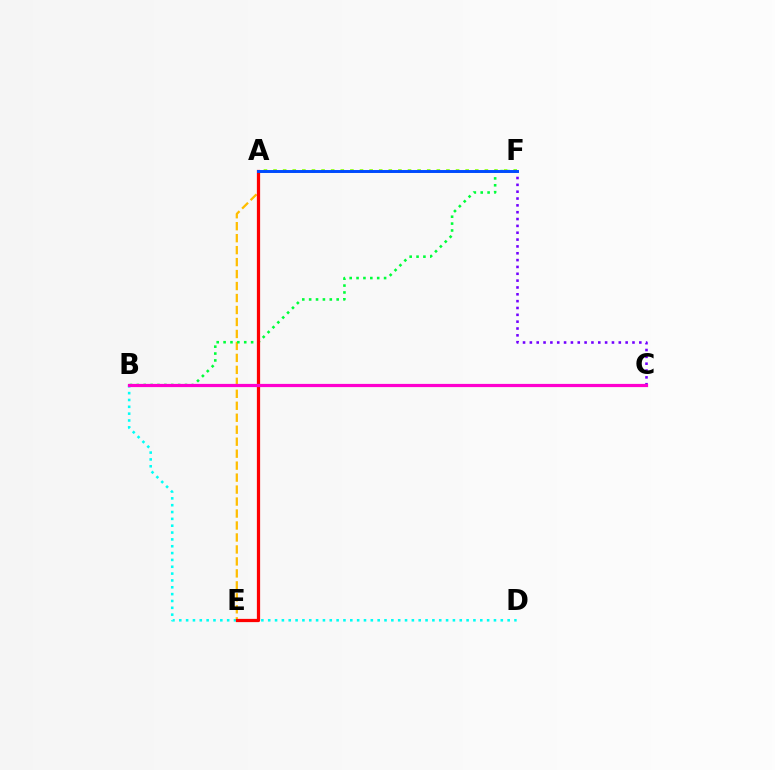{('B', 'D'): [{'color': '#00fff6', 'line_style': 'dotted', 'thickness': 1.86}], ('C', 'F'): [{'color': '#7200ff', 'line_style': 'dotted', 'thickness': 1.86}], ('A', 'E'): [{'color': '#ffbd00', 'line_style': 'dashed', 'thickness': 1.63}, {'color': '#ff0000', 'line_style': 'solid', 'thickness': 2.33}], ('A', 'F'): [{'color': '#84ff00', 'line_style': 'dotted', 'thickness': 2.61}, {'color': '#004bff', 'line_style': 'solid', 'thickness': 2.13}], ('B', 'F'): [{'color': '#00ff39', 'line_style': 'dotted', 'thickness': 1.87}], ('B', 'C'): [{'color': '#ff00cf', 'line_style': 'solid', 'thickness': 2.3}]}